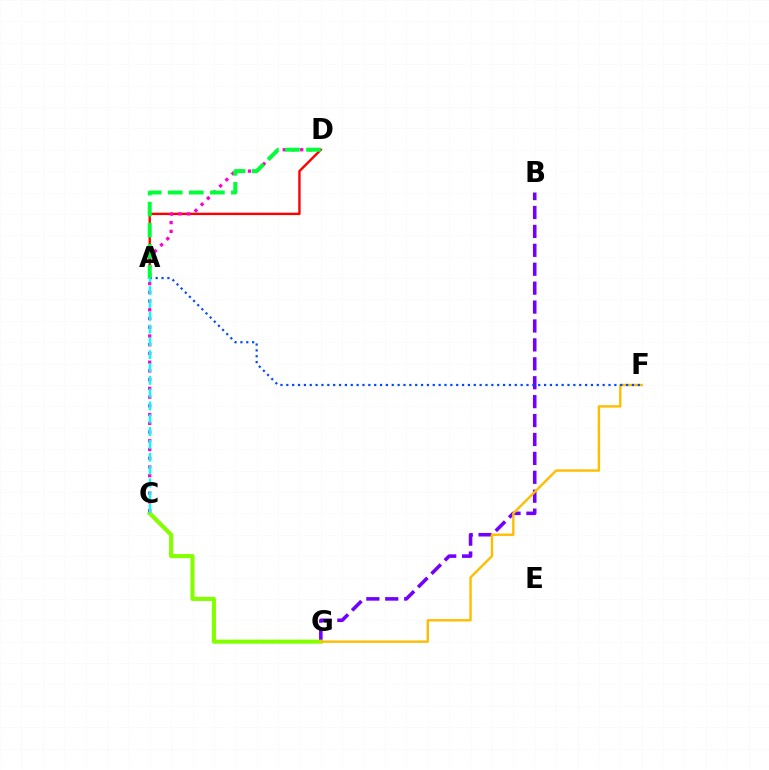{('B', 'G'): [{'color': '#7200ff', 'line_style': 'dashed', 'thickness': 2.57}], ('C', 'G'): [{'color': '#84ff00', 'line_style': 'solid', 'thickness': 2.96}], ('A', 'D'): [{'color': '#ff0000', 'line_style': 'solid', 'thickness': 1.72}, {'color': '#00ff39', 'line_style': 'dashed', 'thickness': 2.86}], ('C', 'D'): [{'color': '#ff00cf', 'line_style': 'dotted', 'thickness': 2.37}], ('F', 'G'): [{'color': '#ffbd00', 'line_style': 'solid', 'thickness': 1.72}], ('A', 'F'): [{'color': '#004bff', 'line_style': 'dotted', 'thickness': 1.59}], ('A', 'C'): [{'color': '#00fff6', 'line_style': 'dashed', 'thickness': 1.74}]}